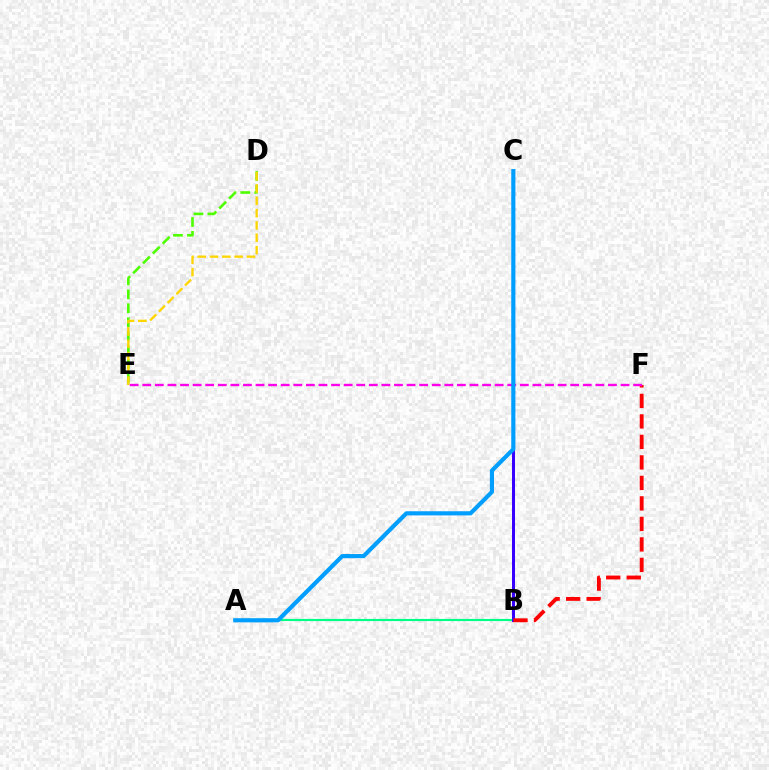{('A', 'B'): [{'color': '#00ff86', 'line_style': 'solid', 'thickness': 1.56}], ('D', 'E'): [{'color': '#4fff00', 'line_style': 'dashed', 'thickness': 1.89}, {'color': '#ffd500', 'line_style': 'dashed', 'thickness': 1.67}], ('B', 'C'): [{'color': '#3700ff', 'line_style': 'solid', 'thickness': 2.16}], ('B', 'F'): [{'color': '#ff0000', 'line_style': 'dashed', 'thickness': 2.79}], ('E', 'F'): [{'color': '#ff00ed', 'line_style': 'dashed', 'thickness': 1.71}], ('A', 'C'): [{'color': '#009eff', 'line_style': 'solid', 'thickness': 2.98}]}